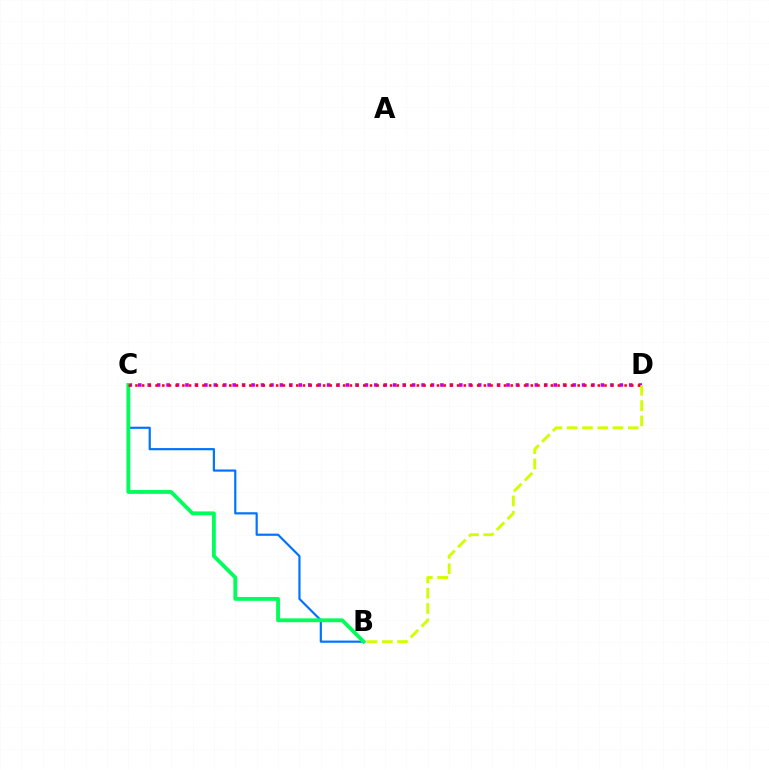{('C', 'D'): [{'color': '#b900ff', 'line_style': 'dotted', 'thickness': 2.57}, {'color': '#ff0000', 'line_style': 'dotted', 'thickness': 1.82}], ('B', 'D'): [{'color': '#d1ff00', 'line_style': 'dashed', 'thickness': 2.08}], ('B', 'C'): [{'color': '#0074ff', 'line_style': 'solid', 'thickness': 1.57}, {'color': '#00ff5c', 'line_style': 'solid', 'thickness': 2.76}]}